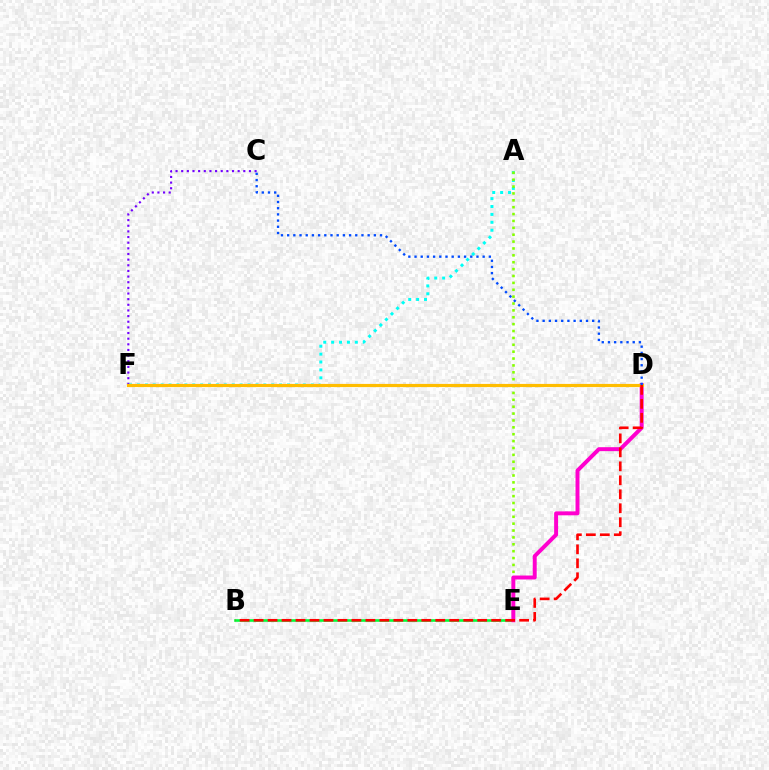{('C', 'F'): [{'color': '#7200ff', 'line_style': 'dotted', 'thickness': 1.53}], ('A', 'F'): [{'color': '#00fff6', 'line_style': 'dotted', 'thickness': 2.15}], ('A', 'E'): [{'color': '#84ff00', 'line_style': 'dotted', 'thickness': 1.87}], ('B', 'E'): [{'color': '#00ff39', 'line_style': 'solid', 'thickness': 1.89}], ('D', 'E'): [{'color': '#ff00cf', 'line_style': 'solid', 'thickness': 2.84}], ('D', 'F'): [{'color': '#ffbd00', 'line_style': 'solid', 'thickness': 2.29}], ('B', 'D'): [{'color': '#ff0000', 'line_style': 'dashed', 'thickness': 1.9}], ('C', 'D'): [{'color': '#004bff', 'line_style': 'dotted', 'thickness': 1.68}]}